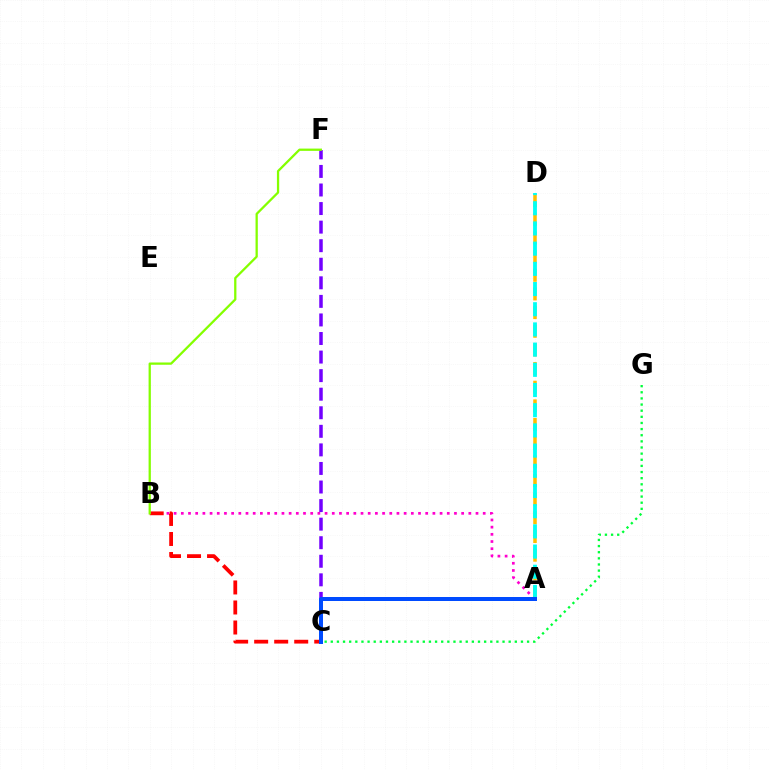{('A', 'B'): [{'color': '#ff00cf', 'line_style': 'dotted', 'thickness': 1.95}], ('A', 'D'): [{'color': '#ffbd00', 'line_style': 'dashed', 'thickness': 2.53}, {'color': '#00fff6', 'line_style': 'dashed', 'thickness': 2.74}], ('B', 'C'): [{'color': '#ff0000', 'line_style': 'dashed', 'thickness': 2.72}], ('C', 'F'): [{'color': '#7200ff', 'line_style': 'dashed', 'thickness': 2.52}], ('A', 'C'): [{'color': '#004bff', 'line_style': 'solid', 'thickness': 2.88}], ('B', 'F'): [{'color': '#84ff00', 'line_style': 'solid', 'thickness': 1.64}], ('C', 'G'): [{'color': '#00ff39', 'line_style': 'dotted', 'thickness': 1.67}]}